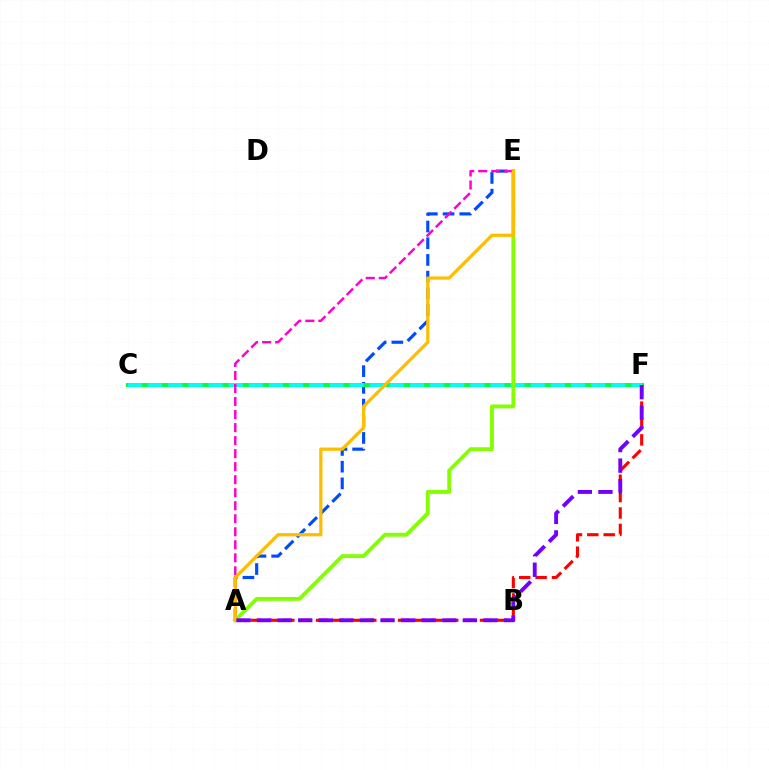{('A', 'E'): [{'color': '#004bff', 'line_style': 'dashed', 'thickness': 2.27}, {'color': '#84ff00', 'line_style': 'solid', 'thickness': 2.77}, {'color': '#ff00cf', 'line_style': 'dashed', 'thickness': 1.77}, {'color': '#ffbd00', 'line_style': 'solid', 'thickness': 2.33}], ('C', 'F'): [{'color': '#00ff39', 'line_style': 'solid', 'thickness': 2.86}, {'color': '#00fff6', 'line_style': 'dashed', 'thickness': 2.74}], ('A', 'F'): [{'color': '#ff0000', 'line_style': 'dashed', 'thickness': 2.23}, {'color': '#7200ff', 'line_style': 'dashed', 'thickness': 2.8}]}